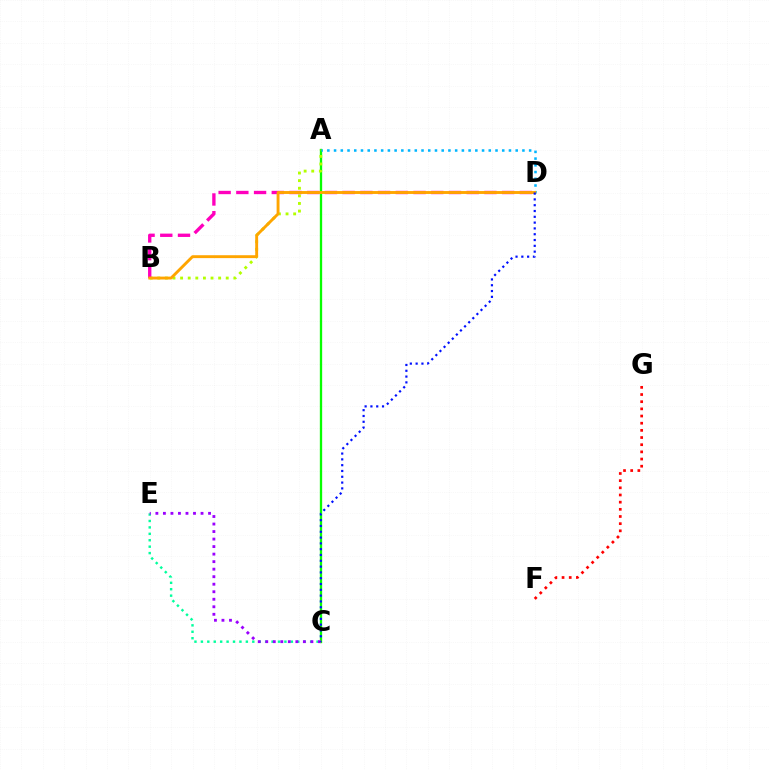{('A', 'C'): [{'color': '#08ff00', 'line_style': 'solid', 'thickness': 1.67}], ('C', 'E'): [{'color': '#00ff9d', 'line_style': 'dotted', 'thickness': 1.75}, {'color': '#9b00ff', 'line_style': 'dotted', 'thickness': 2.04}], ('A', 'B'): [{'color': '#b3ff00', 'line_style': 'dotted', 'thickness': 2.07}], ('A', 'D'): [{'color': '#00b5ff', 'line_style': 'dotted', 'thickness': 1.83}], ('F', 'G'): [{'color': '#ff0000', 'line_style': 'dotted', 'thickness': 1.95}], ('B', 'D'): [{'color': '#ff00bd', 'line_style': 'dashed', 'thickness': 2.41}, {'color': '#ffa500', 'line_style': 'solid', 'thickness': 2.08}], ('C', 'D'): [{'color': '#0010ff', 'line_style': 'dotted', 'thickness': 1.58}]}